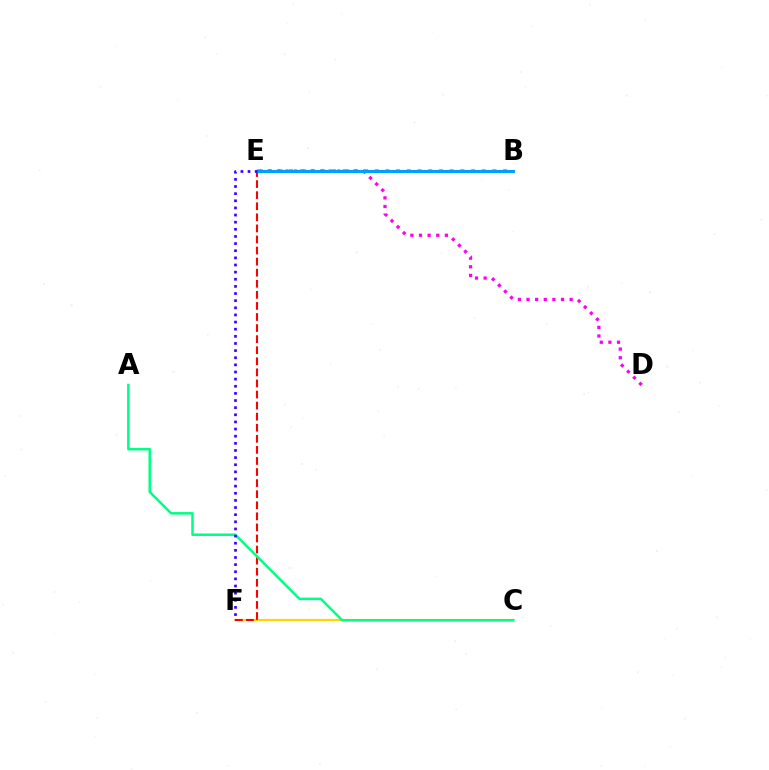{('C', 'F'): [{'color': '#ffd500', 'line_style': 'solid', 'thickness': 1.57}], ('B', 'E'): [{'color': '#4fff00', 'line_style': 'dotted', 'thickness': 2.91}, {'color': '#009eff', 'line_style': 'solid', 'thickness': 2.23}], ('D', 'E'): [{'color': '#ff00ed', 'line_style': 'dotted', 'thickness': 2.34}], ('E', 'F'): [{'color': '#ff0000', 'line_style': 'dashed', 'thickness': 1.5}, {'color': '#3700ff', 'line_style': 'dotted', 'thickness': 1.94}], ('A', 'C'): [{'color': '#00ff86', 'line_style': 'solid', 'thickness': 1.81}]}